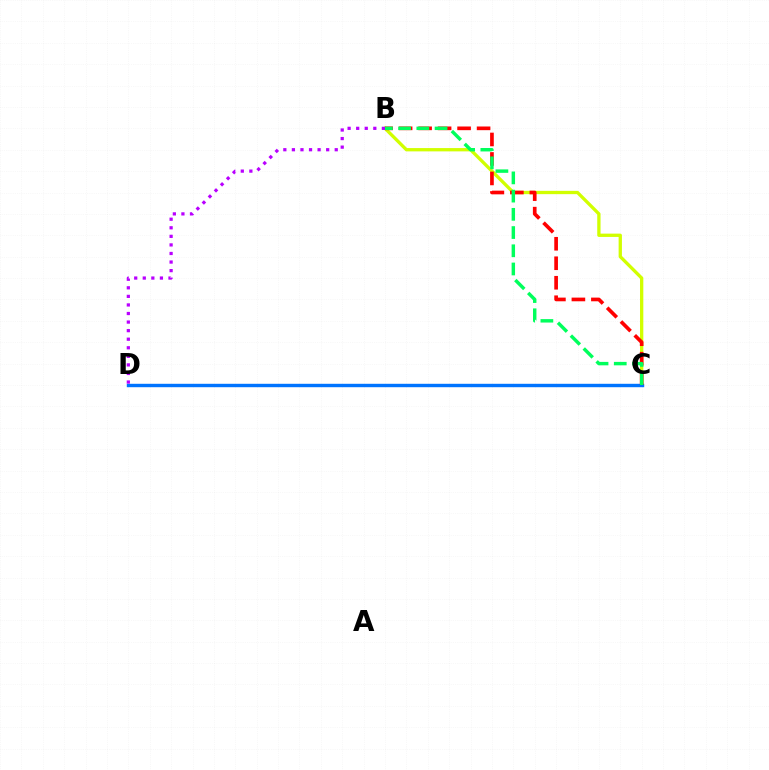{('B', 'C'): [{'color': '#d1ff00', 'line_style': 'solid', 'thickness': 2.38}, {'color': '#ff0000', 'line_style': 'dashed', 'thickness': 2.65}, {'color': '#00ff5c', 'line_style': 'dashed', 'thickness': 2.47}], ('C', 'D'): [{'color': '#0074ff', 'line_style': 'solid', 'thickness': 2.46}], ('B', 'D'): [{'color': '#b900ff', 'line_style': 'dotted', 'thickness': 2.33}]}